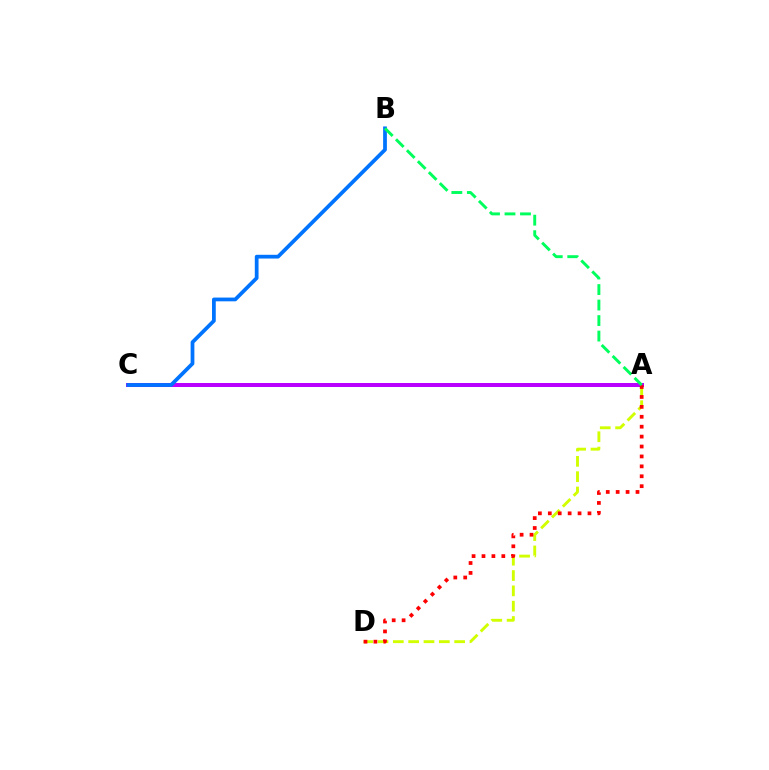{('A', 'D'): [{'color': '#d1ff00', 'line_style': 'dashed', 'thickness': 2.08}, {'color': '#ff0000', 'line_style': 'dotted', 'thickness': 2.69}], ('A', 'C'): [{'color': '#b900ff', 'line_style': 'solid', 'thickness': 2.89}], ('B', 'C'): [{'color': '#0074ff', 'line_style': 'solid', 'thickness': 2.7}], ('A', 'B'): [{'color': '#00ff5c', 'line_style': 'dashed', 'thickness': 2.11}]}